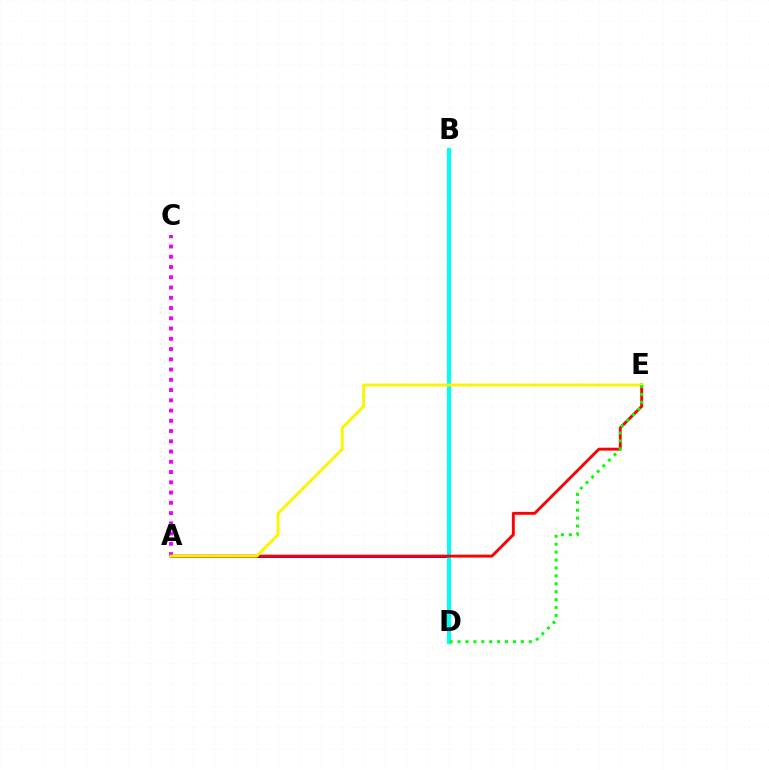{('A', 'D'): [{'color': '#0010ff', 'line_style': 'solid', 'thickness': 2.05}], ('A', 'C'): [{'color': '#ee00ff', 'line_style': 'dotted', 'thickness': 2.79}], ('B', 'D'): [{'color': '#00fff6', 'line_style': 'solid', 'thickness': 2.96}], ('A', 'E'): [{'color': '#ff0000', 'line_style': 'solid', 'thickness': 2.09}, {'color': '#fcf500', 'line_style': 'solid', 'thickness': 2.1}], ('D', 'E'): [{'color': '#08ff00', 'line_style': 'dotted', 'thickness': 2.15}]}